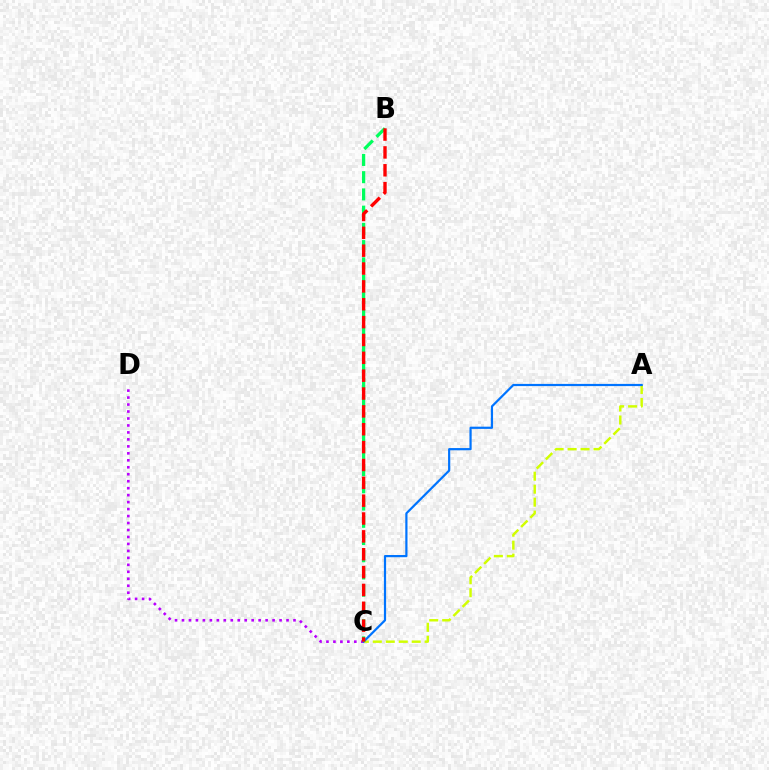{('A', 'C'): [{'color': '#d1ff00', 'line_style': 'dashed', 'thickness': 1.76}, {'color': '#0074ff', 'line_style': 'solid', 'thickness': 1.59}], ('C', 'D'): [{'color': '#b900ff', 'line_style': 'dotted', 'thickness': 1.89}], ('B', 'C'): [{'color': '#00ff5c', 'line_style': 'dashed', 'thickness': 2.34}, {'color': '#ff0000', 'line_style': 'dashed', 'thickness': 2.43}]}